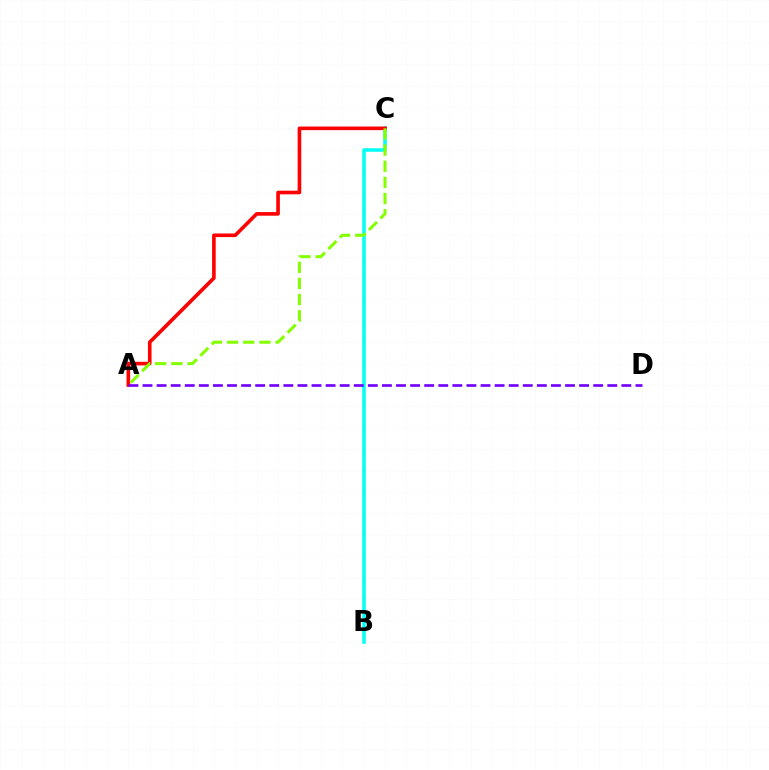{('B', 'C'): [{'color': '#00fff6', 'line_style': 'solid', 'thickness': 2.53}], ('A', 'C'): [{'color': '#ff0000', 'line_style': 'solid', 'thickness': 2.61}, {'color': '#84ff00', 'line_style': 'dashed', 'thickness': 2.19}], ('A', 'D'): [{'color': '#7200ff', 'line_style': 'dashed', 'thickness': 1.91}]}